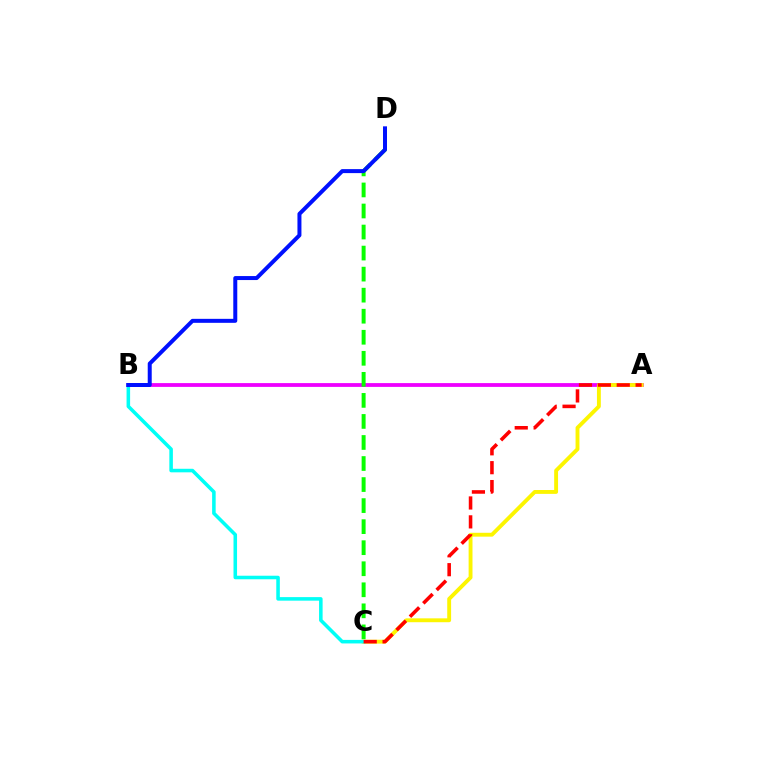{('A', 'B'): [{'color': '#ee00ff', 'line_style': 'solid', 'thickness': 2.73}], ('A', 'C'): [{'color': '#fcf500', 'line_style': 'solid', 'thickness': 2.79}, {'color': '#ff0000', 'line_style': 'dashed', 'thickness': 2.57}], ('B', 'C'): [{'color': '#00fff6', 'line_style': 'solid', 'thickness': 2.55}], ('C', 'D'): [{'color': '#08ff00', 'line_style': 'dashed', 'thickness': 2.86}], ('B', 'D'): [{'color': '#0010ff', 'line_style': 'solid', 'thickness': 2.87}]}